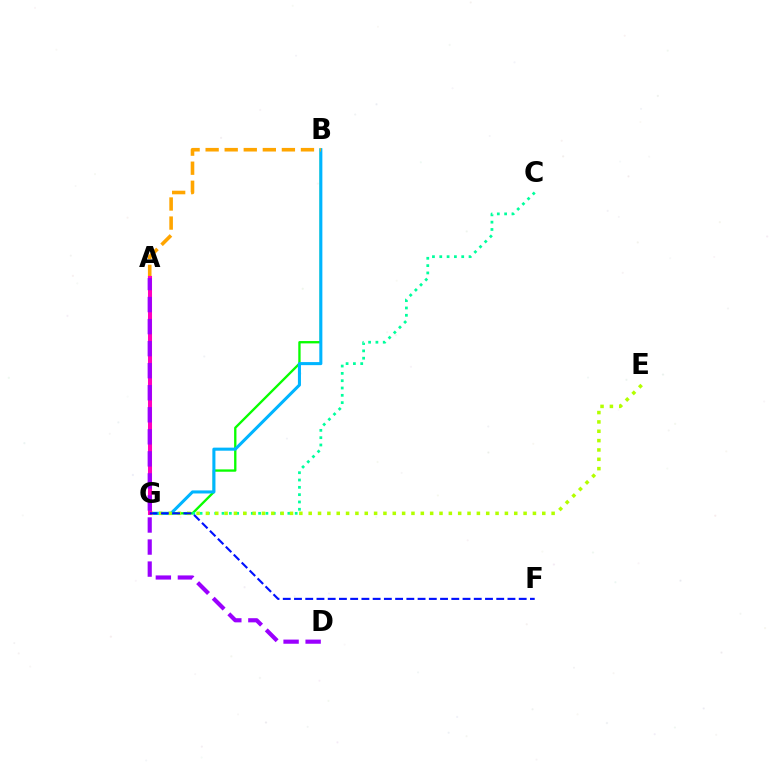{('B', 'G'): [{'color': '#08ff00', 'line_style': 'solid', 'thickness': 1.68}, {'color': '#00b5ff', 'line_style': 'solid', 'thickness': 2.2}], ('A', 'B'): [{'color': '#ffa500', 'line_style': 'dashed', 'thickness': 2.59}], ('C', 'G'): [{'color': '#00ff9d', 'line_style': 'dotted', 'thickness': 1.99}], ('A', 'G'): [{'color': '#ff0000', 'line_style': 'dotted', 'thickness': 1.64}, {'color': '#ff00bd', 'line_style': 'solid', 'thickness': 2.91}], ('E', 'G'): [{'color': '#b3ff00', 'line_style': 'dotted', 'thickness': 2.54}], ('A', 'D'): [{'color': '#9b00ff', 'line_style': 'dashed', 'thickness': 2.99}], ('F', 'G'): [{'color': '#0010ff', 'line_style': 'dashed', 'thickness': 1.53}]}